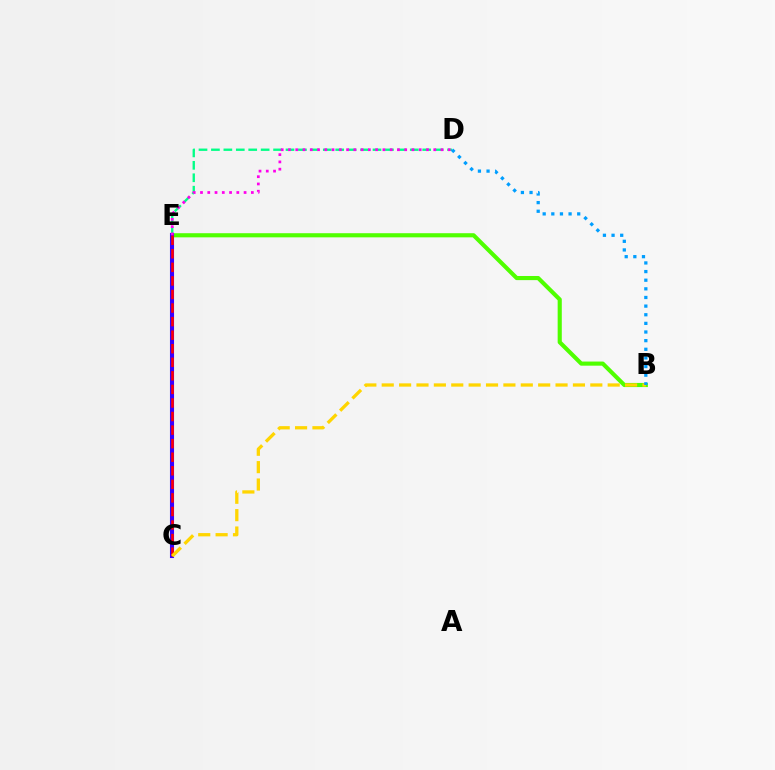{('D', 'E'): [{'color': '#00ff86', 'line_style': 'dashed', 'thickness': 1.69}, {'color': '#ff00ed', 'line_style': 'dotted', 'thickness': 1.97}], ('B', 'E'): [{'color': '#4fff00', 'line_style': 'solid', 'thickness': 2.97}], ('C', 'E'): [{'color': '#3700ff', 'line_style': 'solid', 'thickness': 2.93}, {'color': '#ff0000', 'line_style': 'dashed', 'thickness': 1.84}], ('B', 'C'): [{'color': '#ffd500', 'line_style': 'dashed', 'thickness': 2.36}], ('B', 'D'): [{'color': '#009eff', 'line_style': 'dotted', 'thickness': 2.35}]}